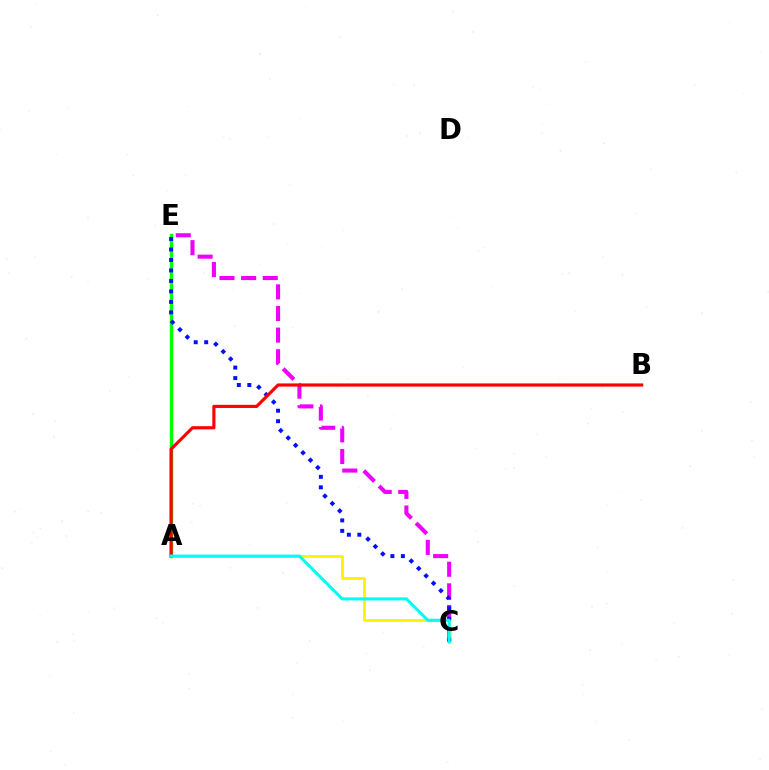{('A', 'E'): [{'color': '#08ff00', 'line_style': 'solid', 'thickness': 2.44}], ('C', 'E'): [{'color': '#ee00ff', 'line_style': 'dashed', 'thickness': 2.94}, {'color': '#0010ff', 'line_style': 'dotted', 'thickness': 2.85}], ('A', 'C'): [{'color': '#fcf500', 'line_style': 'solid', 'thickness': 2.05}, {'color': '#00fff6', 'line_style': 'solid', 'thickness': 2.22}], ('A', 'B'): [{'color': '#ff0000', 'line_style': 'solid', 'thickness': 2.27}]}